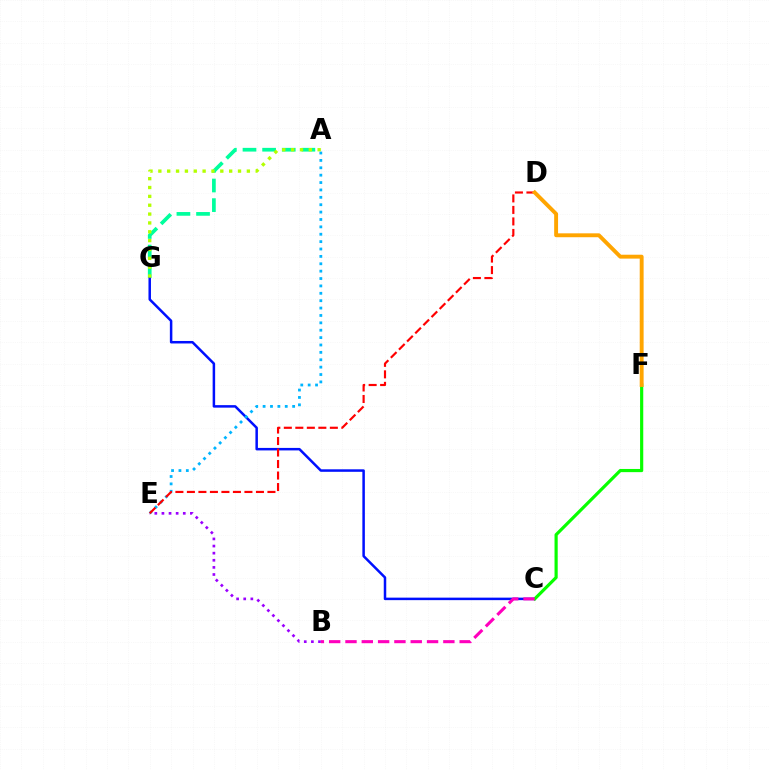{('B', 'E'): [{'color': '#9b00ff', 'line_style': 'dotted', 'thickness': 1.93}], ('A', 'G'): [{'color': '#00ff9d', 'line_style': 'dashed', 'thickness': 2.67}, {'color': '#b3ff00', 'line_style': 'dotted', 'thickness': 2.4}], ('C', 'G'): [{'color': '#0010ff', 'line_style': 'solid', 'thickness': 1.8}], ('C', 'F'): [{'color': '#08ff00', 'line_style': 'solid', 'thickness': 2.29}], ('A', 'E'): [{'color': '#00b5ff', 'line_style': 'dotted', 'thickness': 2.01}], ('D', 'E'): [{'color': '#ff0000', 'line_style': 'dashed', 'thickness': 1.56}], ('B', 'C'): [{'color': '#ff00bd', 'line_style': 'dashed', 'thickness': 2.22}], ('D', 'F'): [{'color': '#ffa500', 'line_style': 'solid', 'thickness': 2.8}]}